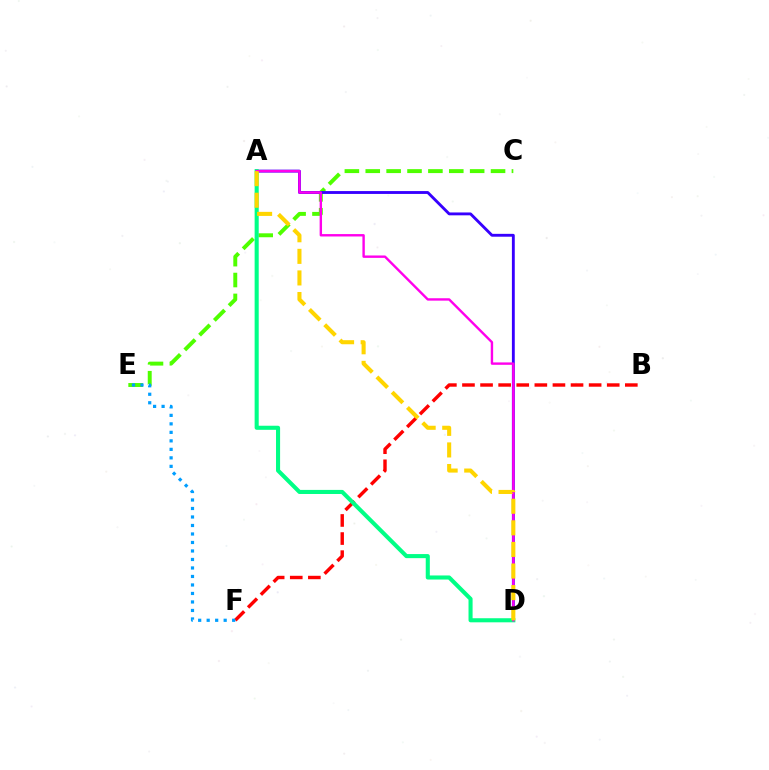{('C', 'E'): [{'color': '#4fff00', 'line_style': 'dashed', 'thickness': 2.84}], ('A', 'D'): [{'color': '#3700ff', 'line_style': 'solid', 'thickness': 2.06}, {'color': '#00ff86', 'line_style': 'solid', 'thickness': 2.94}, {'color': '#ff00ed', 'line_style': 'solid', 'thickness': 1.73}, {'color': '#ffd500', 'line_style': 'dashed', 'thickness': 2.93}], ('B', 'F'): [{'color': '#ff0000', 'line_style': 'dashed', 'thickness': 2.46}], ('E', 'F'): [{'color': '#009eff', 'line_style': 'dotted', 'thickness': 2.31}]}